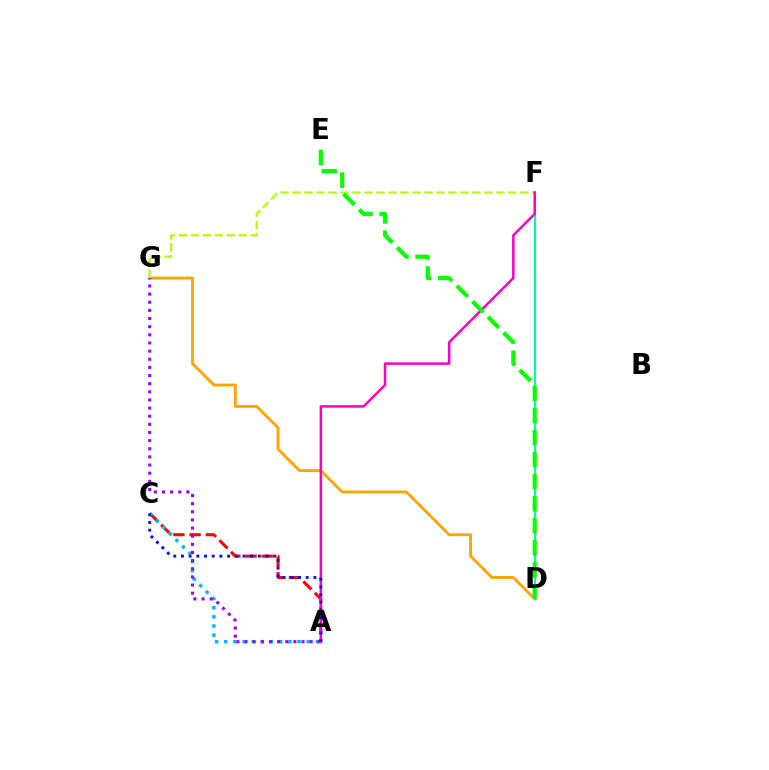{('A', 'C'): [{'color': '#ff0000', 'line_style': 'dashed', 'thickness': 2.2}, {'color': '#00b5ff', 'line_style': 'dotted', 'thickness': 2.49}, {'color': '#0010ff', 'line_style': 'dotted', 'thickness': 2.09}], ('D', 'F'): [{'color': '#00ff9d', 'line_style': 'solid', 'thickness': 1.56}], ('D', 'G'): [{'color': '#ffa500', 'line_style': 'solid', 'thickness': 2.07}], ('F', 'G'): [{'color': '#b3ff00', 'line_style': 'dashed', 'thickness': 1.63}], ('A', 'G'): [{'color': '#9b00ff', 'line_style': 'dotted', 'thickness': 2.21}], ('A', 'F'): [{'color': '#ff00bd', 'line_style': 'solid', 'thickness': 1.8}], ('D', 'E'): [{'color': '#08ff00', 'line_style': 'dashed', 'thickness': 2.99}]}